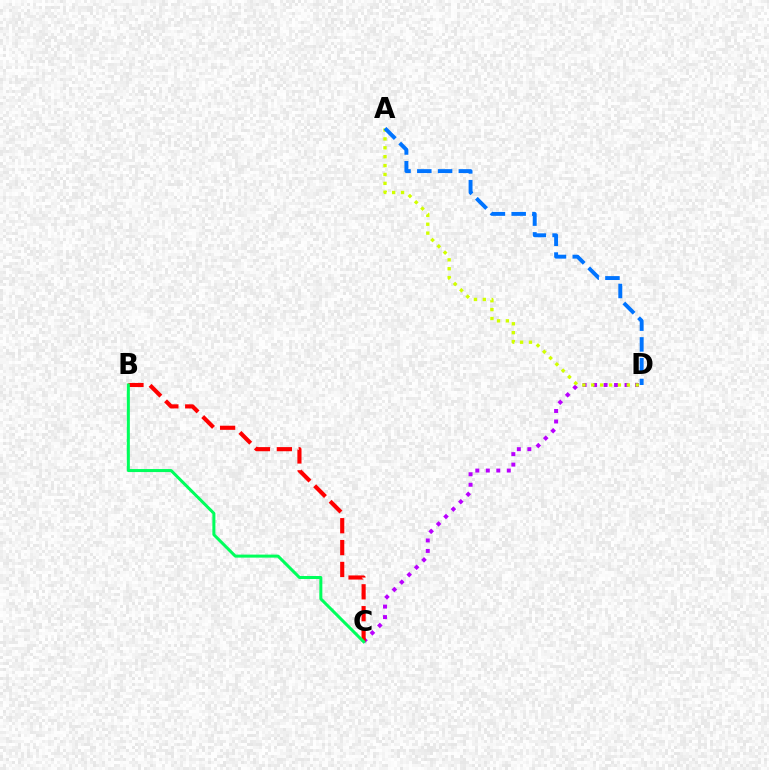{('C', 'D'): [{'color': '#b900ff', 'line_style': 'dotted', 'thickness': 2.85}], ('A', 'D'): [{'color': '#d1ff00', 'line_style': 'dotted', 'thickness': 2.42}, {'color': '#0074ff', 'line_style': 'dashed', 'thickness': 2.82}], ('B', 'C'): [{'color': '#ff0000', 'line_style': 'dashed', 'thickness': 2.97}, {'color': '#00ff5c', 'line_style': 'solid', 'thickness': 2.18}]}